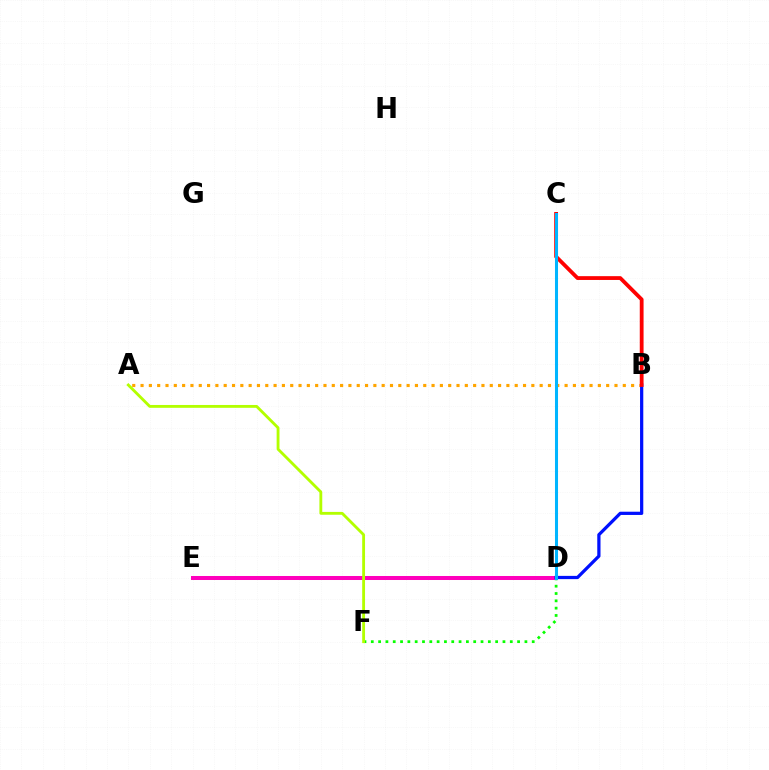{('D', 'E'): [{'color': '#9b00ff', 'line_style': 'dotted', 'thickness': 1.87}, {'color': '#00ff9d', 'line_style': 'dashed', 'thickness': 2.57}, {'color': '#ff00bd', 'line_style': 'solid', 'thickness': 2.88}], ('A', 'B'): [{'color': '#ffa500', 'line_style': 'dotted', 'thickness': 2.26}], ('D', 'F'): [{'color': '#08ff00', 'line_style': 'dotted', 'thickness': 1.99}], ('B', 'D'): [{'color': '#0010ff', 'line_style': 'solid', 'thickness': 2.33}], ('A', 'F'): [{'color': '#b3ff00', 'line_style': 'solid', 'thickness': 2.05}], ('B', 'C'): [{'color': '#ff0000', 'line_style': 'solid', 'thickness': 2.74}], ('C', 'D'): [{'color': '#00b5ff', 'line_style': 'solid', 'thickness': 2.19}]}